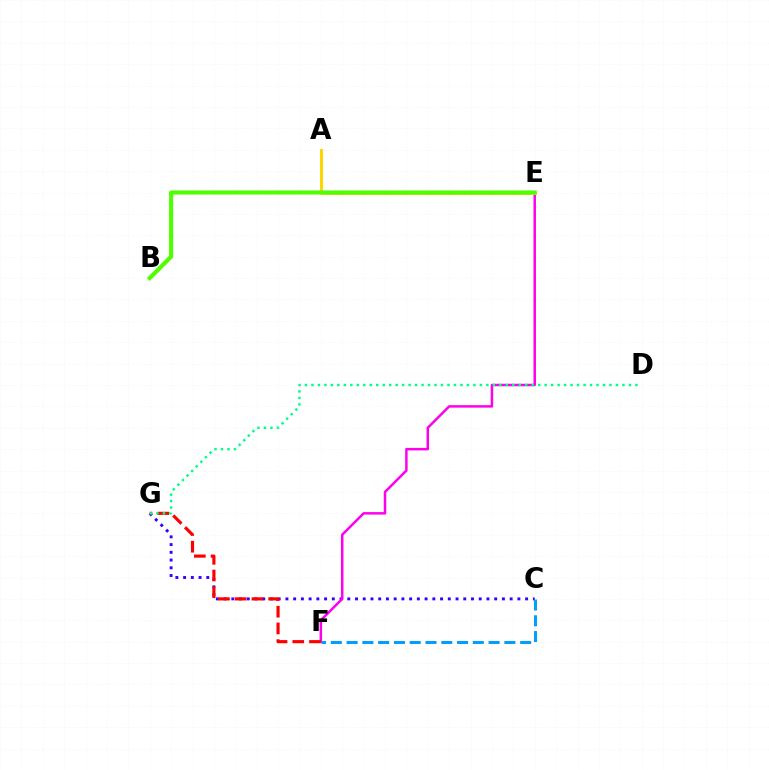{('C', 'G'): [{'color': '#3700ff', 'line_style': 'dotted', 'thickness': 2.1}], ('E', 'F'): [{'color': '#ff00ed', 'line_style': 'solid', 'thickness': 1.8}], ('A', 'E'): [{'color': '#ffd500', 'line_style': 'solid', 'thickness': 2.15}], ('F', 'G'): [{'color': '#ff0000', 'line_style': 'dashed', 'thickness': 2.27}], ('B', 'E'): [{'color': '#4fff00', 'line_style': 'solid', 'thickness': 2.97}], ('D', 'G'): [{'color': '#00ff86', 'line_style': 'dotted', 'thickness': 1.76}], ('C', 'F'): [{'color': '#009eff', 'line_style': 'dashed', 'thickness': 2.14}]}